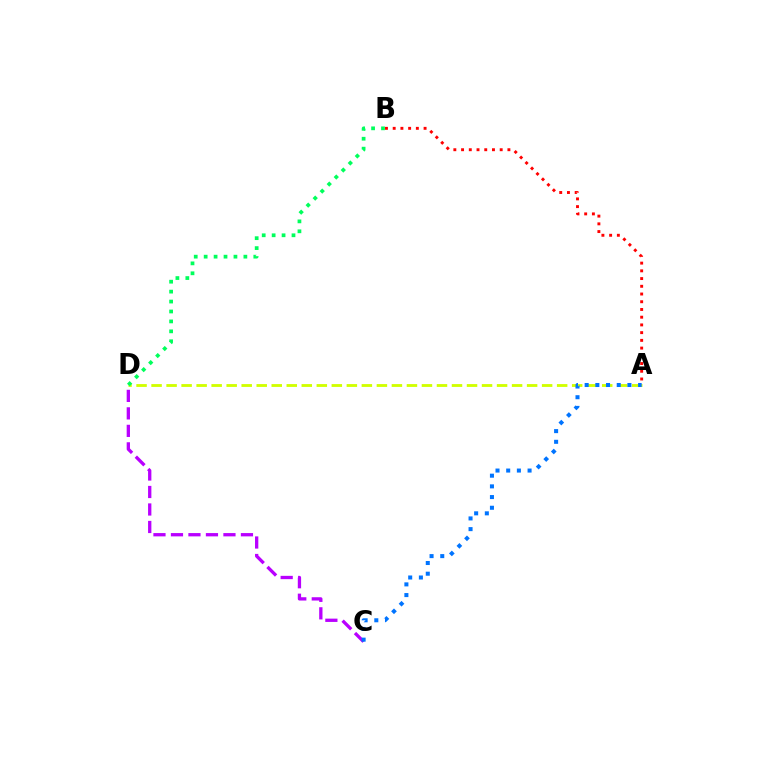{('A', 'D'): [{'color': '#d1ff00', 'line_style': 'dashed', 'thickness': 2.04}], ('C', 'D'): [{'color': '#b900ff', 'line_style': 'dashed', 'thickness': 2.38}], ('B', 'D'): [{'color': '#00ff5c', 'line_style': 'dotted', 'thickness': 2.7}], ('A', 'C'): [{'color': '#0074ff', 'line_style': 'dotted', 'thickness': 2.9}], ('A', 'B'): [{'color': '#ff0000', 'line_style': 'dotted', 'thickness': 2.1}]}